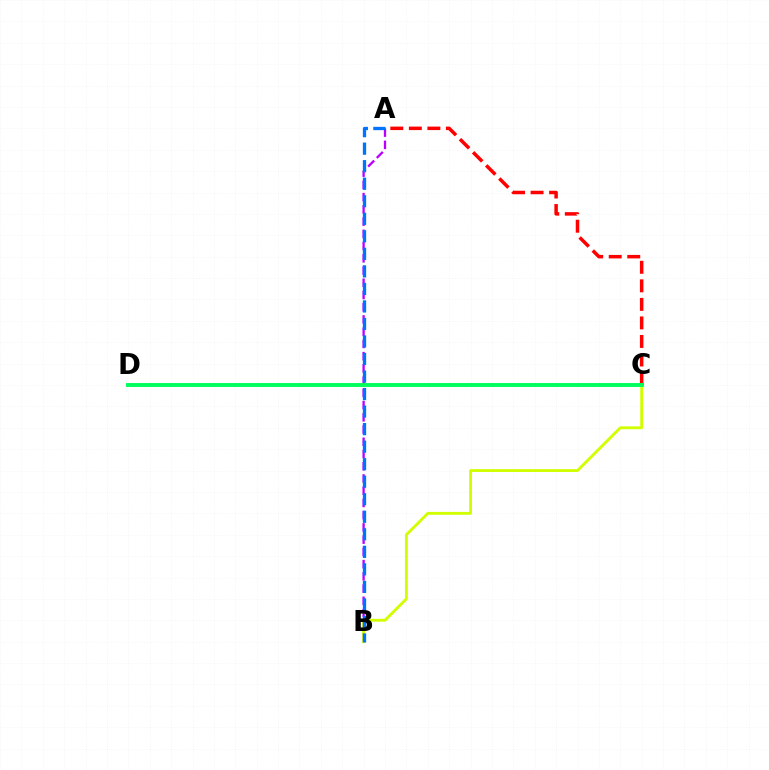{('A', 'B'): [{'color': '#b900ff', 'line_style': 'dashed', 'thickness': 1.66}, {'color': '#0074ff', 'line_style': 'dashed', 'thickness': 2.38}], ('A', 'C'): [{'color': '#ff0000', 'line_style': 'dashed', 'thickness': 2.52}], ('B', 'C'): [{'color': '#d1ff00', 'line_style': 'solid', 'thickness': 2.06}], ('C', 'D'): [{'color': '#00ff5c', 'line_style': 'solid', 'thickness': 2.81}]}